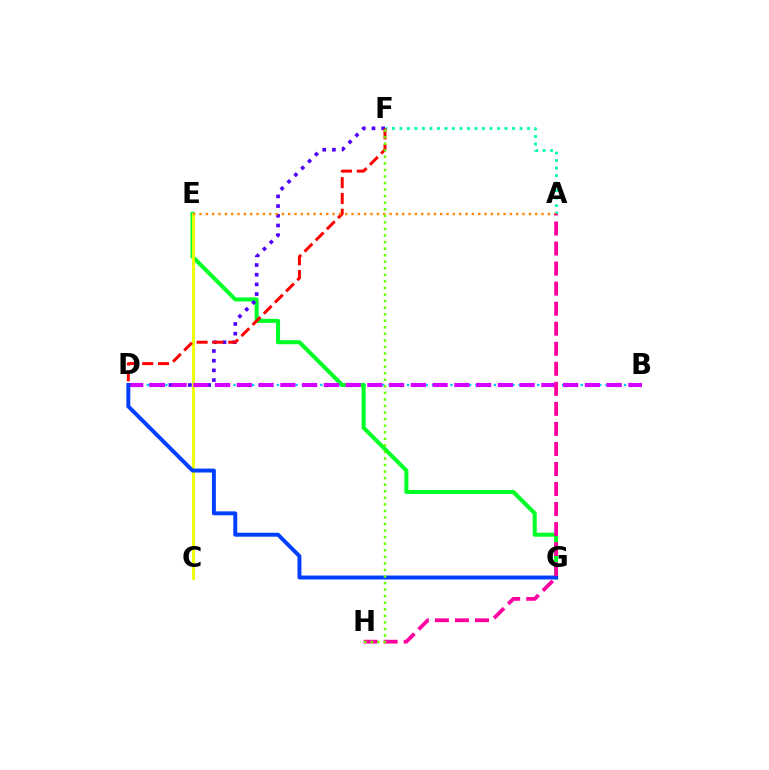{('B', 'D'): [{'color': '#00c7ff', 'line_style': 'dotted', 'thickness': 1.68}, {'color': '#d600ff', 'line_style': 'dashed', 'thickness': 2.96}], ('E', 'G'): [{'color': '#00ff27', 'line_style': 'solid', 'thickness': 2.91}], ('C', 'E'): [{'color': '#eeff00', 'line_style': 'solid', 'thickness': 2.07}], ('A', 'F'): [{'color': '#00ffaf', 'line_style': 'dotted', 'thickness': 2.04}], ('D', 'F'): [{'color': '#4f00ff', 'line_style': 'dotted', 'thickness': 2.63}, {'color': '#ff0000', 'line_style': 'dashed', 'thickness': 2.15}], ('D', 'G'): [{'color': '#003fff', 'line_style': 'solid', 'thickness': 2.83}], ('A', 'E'): [{'color': '#ff8800', 'line_style': 'dotted', 'thickness': 1.72}], ('A', 'H'): [{'color': '#ff00a0', 'line_style': 'dashed', 'thickness': 2.72}], ('F', 'H'): [{'color': '#66ff00', 'line_style': 'dotted', 'thickness': 1.78}]}